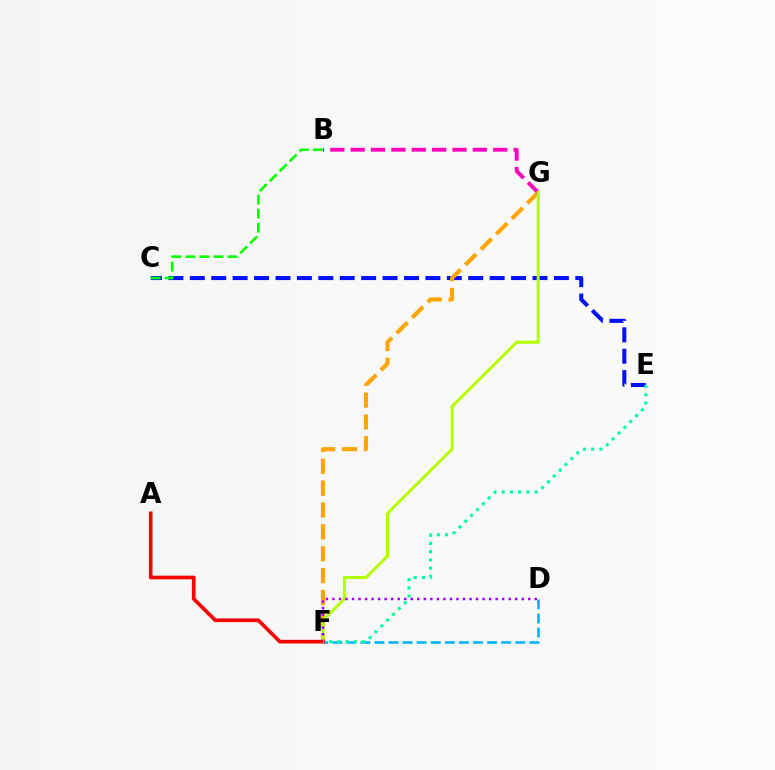{('C', 'E'): [{'color': '#0010ff', 'line_style': 'dashed', 'thickness': 2.91}], ('F', 'G'): [{'color': '#ffa500', 'line_style': 'dashed', 'thickness': 2.97}, {'color': '#b3ff00', 'line_style': 'solid', 'thickness': 2.21}], ('B', 'G'): [{'color': '#ff00bd', 'line_style': 'dashed', 'thickness': 2.77}], ('D', 'F'): [{'color': '#9b00ff', 'line_style': 'dotted', 'thickness': 1.77}, {'color': '#00b5ff', 'line_style': 'dashed', 'thickness': 1.91}], ('A', 'F'): [{'color': '#ff0000', 'line_style': 'solid', 'thickness': 2.64}], ('E', 'F'): [{'color': '#00ff9d', 'line_style': 'dotted', 'thickness': 2.24}], ('B', 'C'): [{'color': '#08ff00', 'line_style': 'dashed', 'thickness': 1.91}]}